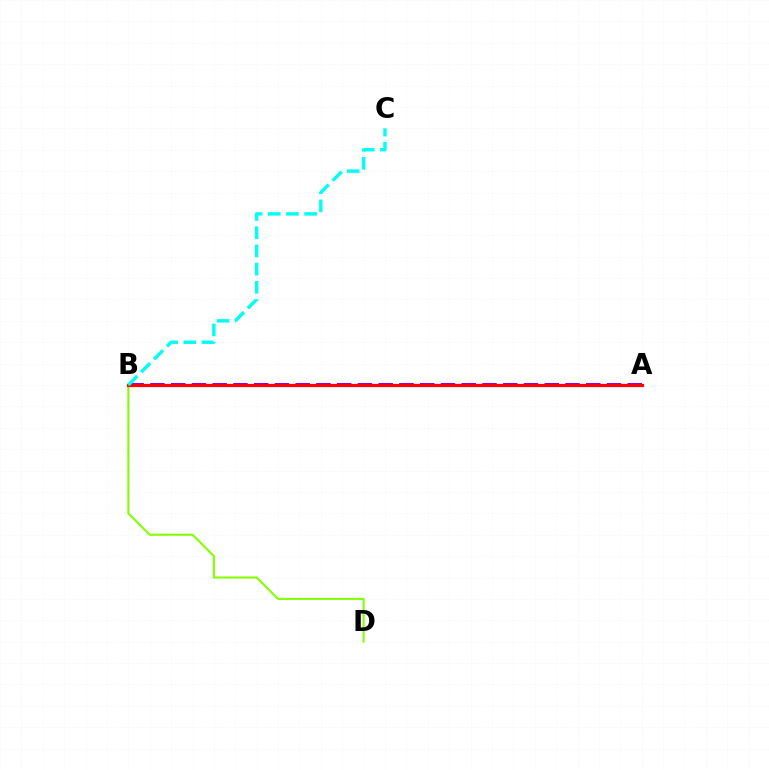{('A', 'B'): [{'color': '#7200ff', 'line_style': 'dashed', 'thickness': 2.82}, {'color': '#ff0000', 'line_style': 'solid', 'thickness': 2.3}], ('B', 'D'): [{'color': '#84ff00', 'line_style': 'solid', 'thickness': 1.51}], ('B', 'C'): [{'color': '#00fff6', 'line_style': 'dashed', 'thickness': 2.47}]}